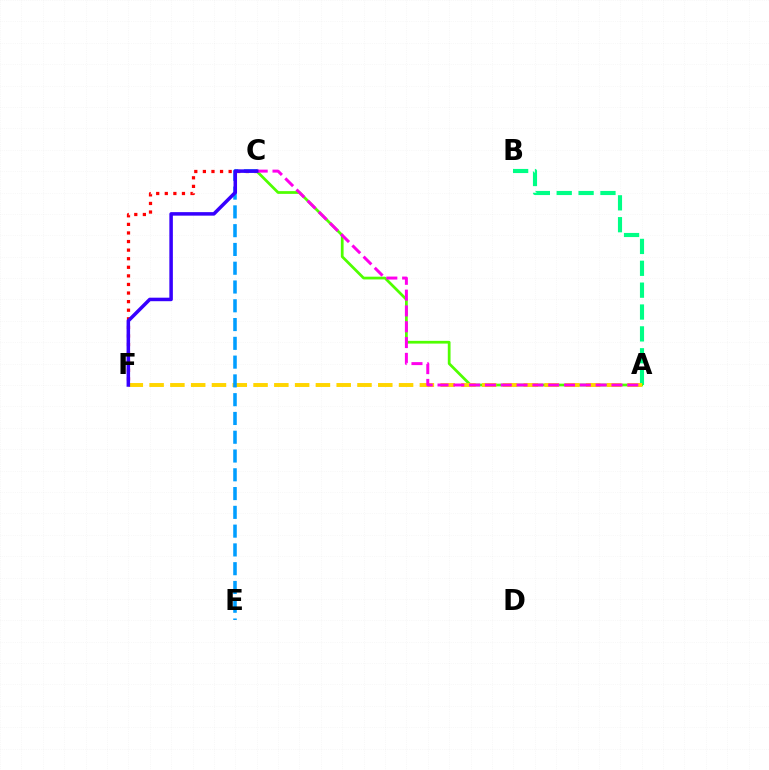{('C', 'F'): [{'color': '#ff0000', 'line_style': 'dotted', 'thickness': 2.33}, {'color': '#3700ff', 'line_style': 'solid', 'thickness': 2.53}], ('A', 'B'): [{'color': '#00ff86', 'line_style': 'dashed', 'thickness': 2.97}], ('A', 'C'): [{'color': '#4fff00', 'line_style': 'solid', 'thickness': 1.98}, {'color': '#ff00ed', 'line_style': 'dashed', 'thickness': 2.15}], ('A', 'F'): [{'color': '#ffd500', 'line_style': 'dashed', 'thickness': 2.82}], ('C', 'E'): [{'color': '#009eff', 'line_style': 'dashed', 'thickness': 2.55}]}